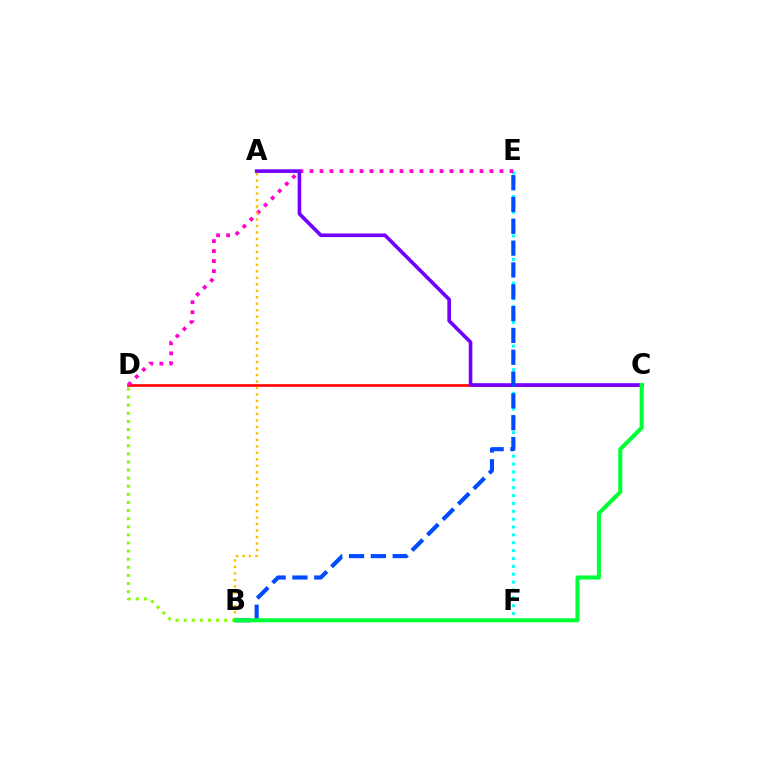{('C', 'D'): [{'color': '#ff0000', 'line_style': 'solid', 'thickness': 1.9}], ('E', 'F'): [{'color': '#00fff6', 'line_style': 'dotted', 'thickness': 2.14}], ('D', 'E'): [{'color': '#ff00cf', 'line_style': 'dotted', 'thickness': 2.72}], ('B', 'D'): [{'color': '#84ff00', 'line_style': 'dotted', 'thickness': 2.2}], ('A', 'C'): [{'color': '#7200ff', 'line_style': 'solid', 'thickness': 2.61}], ('B', 'E'): [{'color': '#004bff', 'line_style': 'dashed', 'thickness': 2.96}], ('A', 'B'): [{'color': '#ffbd00', 'line_style': 'dotted', 'thickness': 1.76}], ('B', 'C'): [{'color': '#00ff39', 'line_style': 'solid', 'thickness': 2.93}]}